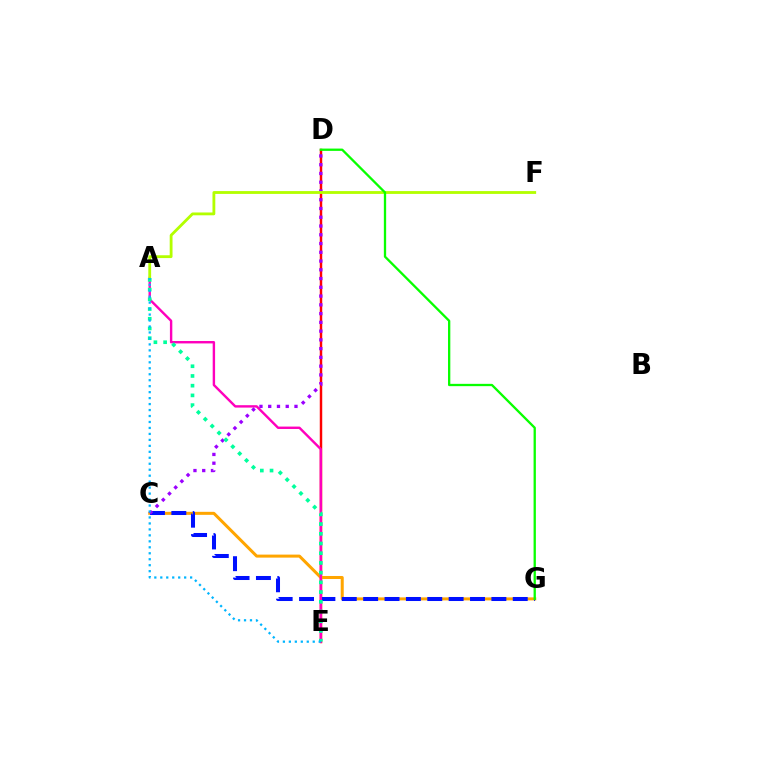{('D', 'E'): [{'color': '#ff0000', 'line_style': 'solid', 'thickness': 1.77}], ('C', 'G'): [{'color': '#ffa500', 'line_style': 'solid', 'thickness': 2.18}, {'color': '#0010ff', 'line_style': 'dashed', 'thickness': 2.9}], ('A', 'E'): [{'color': '#ff00bd', 'line_style': 'solid', 'thickness': 1.73}, {'color': '#00ff9d', 'line_style': 'dotted', 'thickness': 2.64}, {'color': '#00b5ff', 'line_style': 'dotted', 'thickness': 1.62}], ('C', 'D'): [{'color': '#9b00ff', 'line_style': 'dotted', 'thickness': 2.38}], ('A', 'F'): [{'color': '#b3ff00', 'line_style': 'solid', 'thickness': 2.03}], ('D', 'G'): [{'color': '#08ff00', 'line_style': 'solid', 'thickness': 1.66}]}